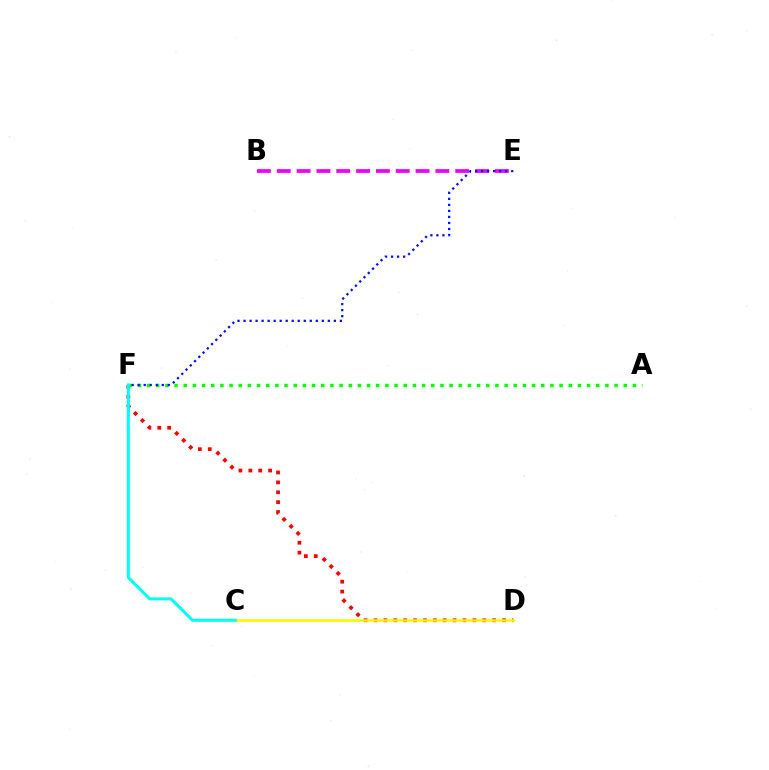{('B', 'E'): [{'color': '#ee00ff', 'line_style': 'dashed', 'thickness': 2.69}], ('D', 'F'): [{'color': '#ff0000', 'line_style': 'dotted', 'thickness': 2.69}], ('C', 'D'): [{'color': '#fcf500', 'line_style': 'solid', 'thickness': 1.83}], ('A', 'F'): [{'color': '#08ff00', 'line_style': 'dotted', 'thickness': 2.49}], ('C', 'F'): [{'color': '#00fff6', 'line_style': 'solid', 'thickness': 2.17}], ('E', 'F'): [{'color': '#0010ff', 'line_style': 'dotted', 'thickness': 1.64}]}